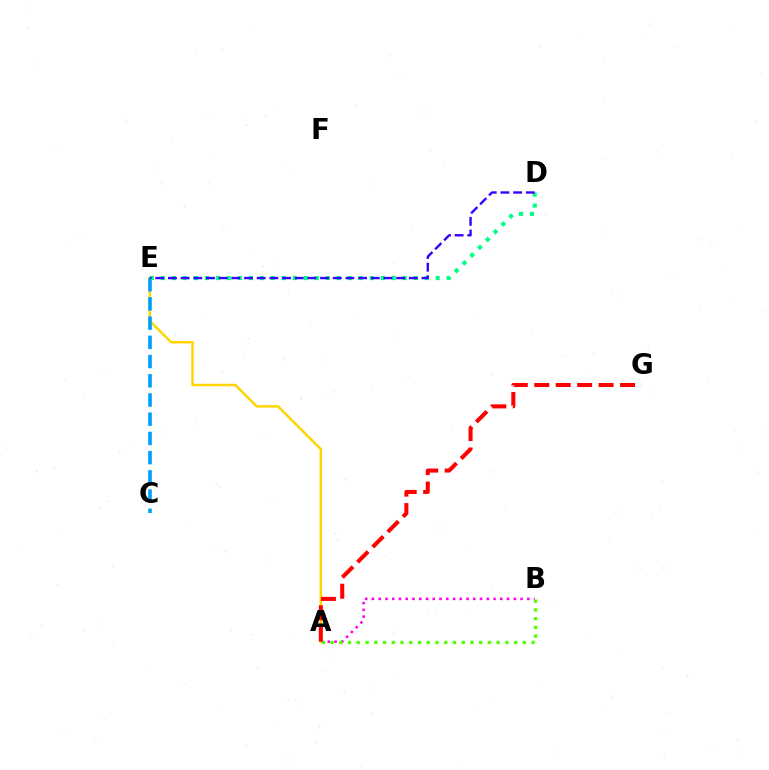{('A', 'B'): [{'color': '#ff00ed', 'line_style': 'dotted', 'thickness': 1.84}, {'color': '#4fff00', 'line_style': 'dotted', 'thickness': 2.38}], ('A', 'E'): [{'color': '#ffd500', 'line_style': 'solid', 'thickness': 1.78}], ('C', 'E'): [{'color': '#009eff', 'line_style': 'dashed', 'thickness': 2.61}], ('A', 'G'): [{'color': '#ff0000', 'line_style': 'dashed', 'thickness': 2.91}], ('D', 'E'): [{'color': '#00ff86', 'line_style': 'dotted', 'thickness': 2.99}, {'color': '#3700ff', 'line_style': 'dashed', 'thickness': 1.72}]}